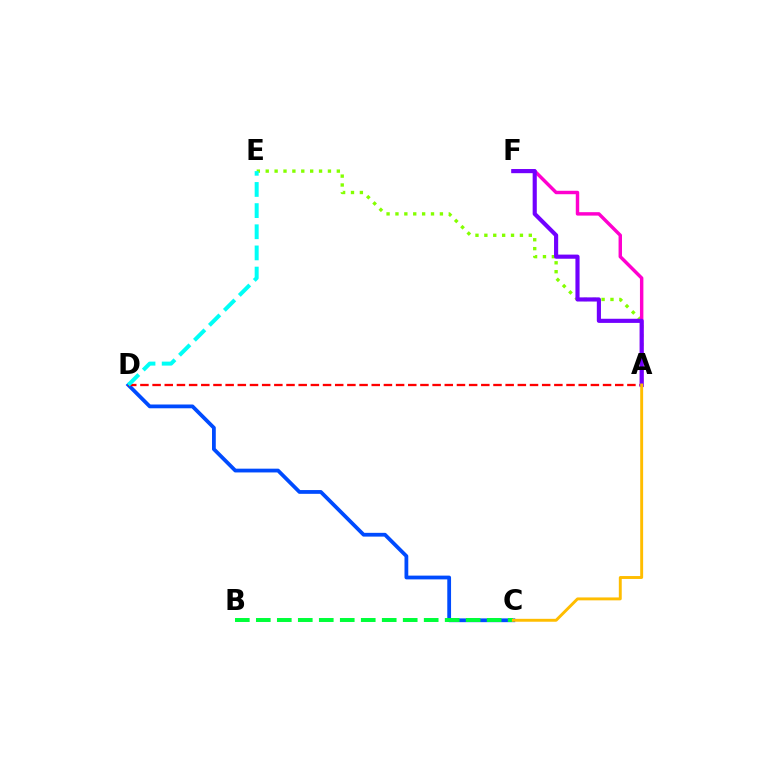{('C', 'D'): [{'color': '#004bff', 'line_style': 'solid', 'thickness': 2.72}], ('A', 'D'): [{'color': '#ff0000', 'line_style': 'dashed', 'thickness': 1.65}], ('A', 'E'): [{'color': '#84ff00', 'line_style': 'dotted', 'thickness': 2.41}], ('A', 'F'): [{'color': '#ff00cf', 'line_style': 'solid', 'thickness': 2.47}, {'color': '#7200ff', 'line_style': 'solid', 'thickness': 2.98}], ('B', 'C'): [{'color': '#00ff39', 'line_style': 'dashed', 'thickness': 2.85}], ('D', 'E'): [{'color': '#00fff6', 'line_style': 'dashed', 'thickness': 2.87}], ('A', 'C'): [{'color': '#ffbd00', 'line_style': 'solid', 'thickness': 2.1}]}